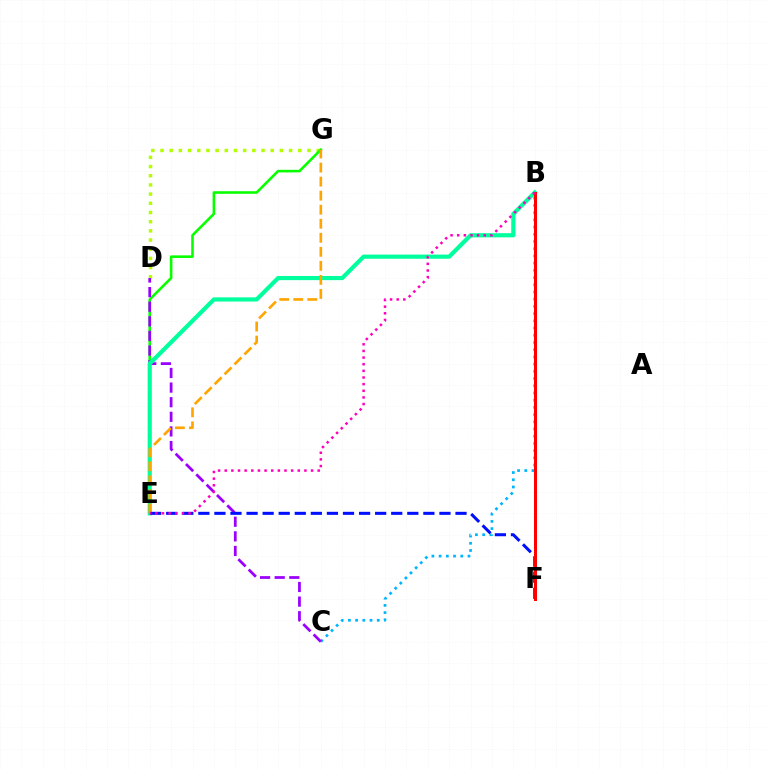{('D', 'G'): [{'color': '#b3ff00', 'line_style': 'dotted', 'thickness': 2.5}], ('B', 'C'): [{'color': '#00b5ff', 'line_style': 'dotted', 'thickness': 1.96}], ('E', 'G'): [{'color': '#08ff00', 'line_style': 'solid', 'thickness': 1.86}, {'color': '#ffa500', 'line_style': 'dashed', 'thickness': 1.91}], ('C', 'D'): [{'color': '#9b00ff', 'line_style': 'dashed', 'thickness': 1.98}], ('B', 'E'): [{'color': '#00ff9d', 'line_style': 'solid', 'thickness': 2.99}, {'color': '#ff00bd', 'line_style': 'dotted', 'thickness': 1.8}], ('E', 'F'): [{'color': '#0010ff', 'line_style': 'dashed', 'thickness': 2.18}], ('B', 'F'): [{'color': '#ff0000', 'line_style': 'solid', 'thickness': 2.18}]}